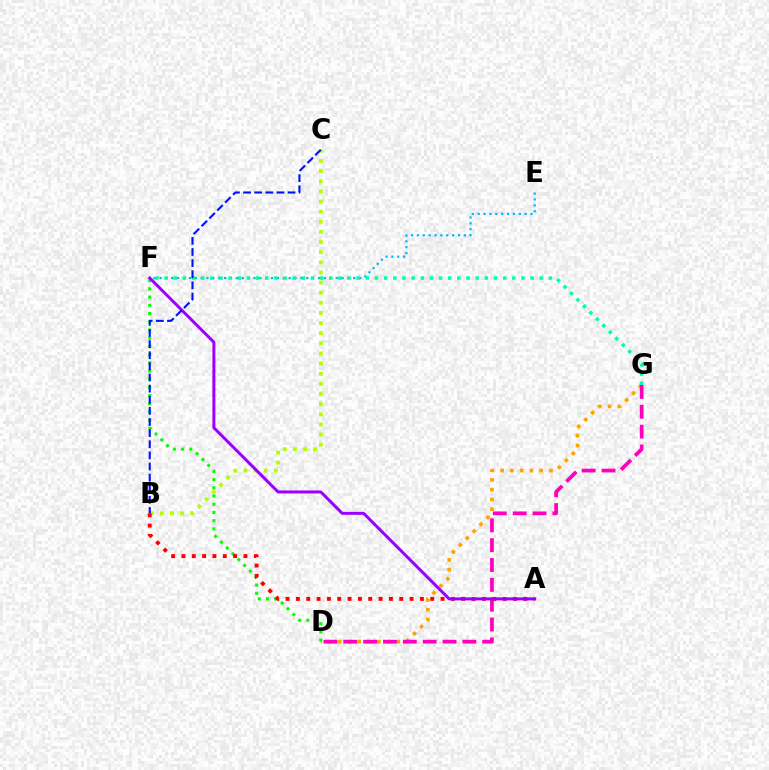{('D', 'G'): [{'color': '#ffa500', 'line_style': 'dotted', 'thickness': 2.65}, {'color': '#ff00bd', 'line_style': 'dashed', 'thickness': 2.7}], ('E', 'F'): [{'color': '#00b5ff', 'line_style': 'dotted', 'thickness': 1.59}], ('B', 'C'): [{'color': '#b3ff00', 'line_style': 'dotted', 'thickness': 2.75}, {'color': '#0010ff', 'line_style': 'dashed', 'thickness': 1.51}], ('D', 'F'): [{'color': '#08ff00', 'line_style': 'dotted', 'thickness': 2.23}], ('A', 'B'): [{'color': '#ff0000', 'line_style': 'dotted', 'thickness': 2.81}], ('F', 'G'): [{'color': '#00ff9d', 'line_style': 'dotted', 'thickness': 2.49}], ('A', 'F'): [{'color': '#9b00ff', 'line_style': 'solid', 'thickness': 2.16}]}